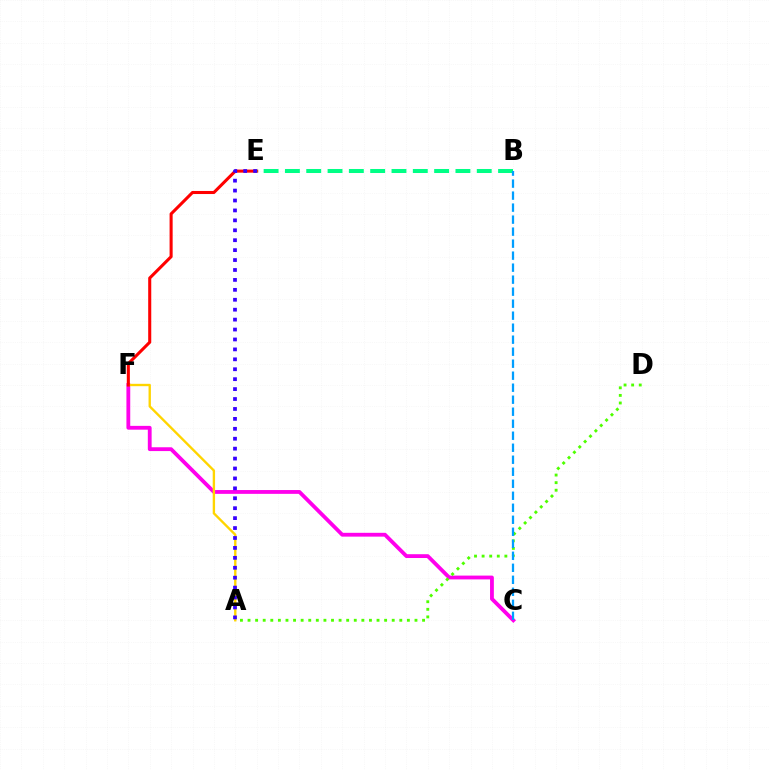{('C', 'F'): [{'color': '#ff00ed', 'line_style': 'solid', 'thickness': 2.75}], ('A', 'D'): [{'color': '#4fff00', 'line_style': 'dotted', 'thickness': 2.06}], ('A', 'F'): [{'color': '#ffd500', 'line_style': 'solid', 'thickness': 1.7}], ('E', 'F'): [{'color': '#ff0000', 'line_style': 'solid', 'thickness': 2.21}], ('A', 'E'): [{'color': '#3700ff', 'line_style': 'dotted', 'thickness': 2.7}], ('B', 'E'): [{'color': '#00ff86', 'line_style': 'dashed', 'thickness': 2.9}], ('B', 'C'): [{'color': '#009eff', 'line_style': 'dashed', 'thickness': 1.63}]}